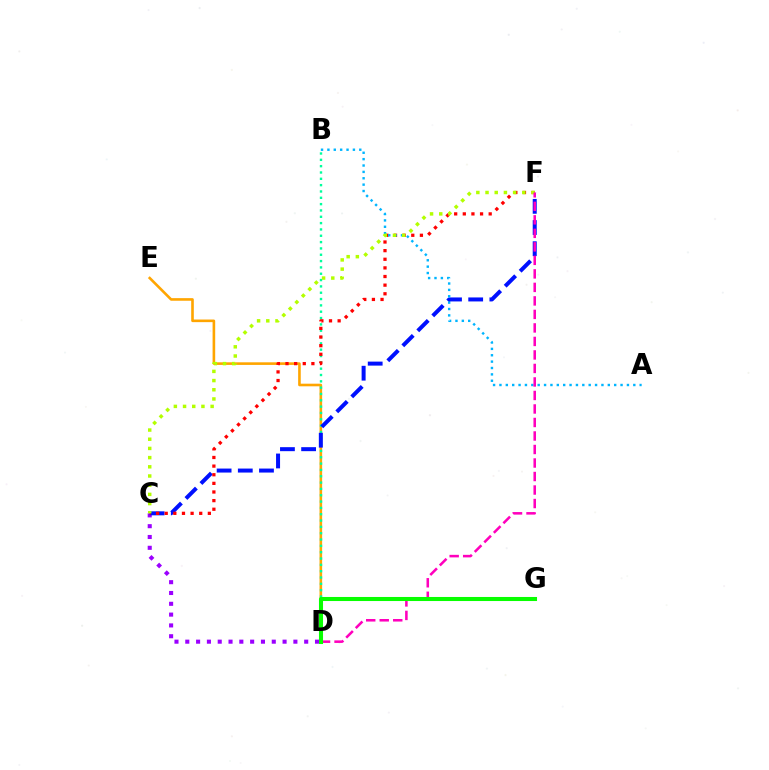{('D', 'E'): [{'color': '#ffa500', 'line_style': 'solid', 'thickness': 1.88}], ('C', 'D'): [{'color': '#9b00ff', 'line_style': 'dotted', 'thickness': 2.94}], ('B', 'D'): [{'color': '#00ff9d', 'line_style': 'dotted', 'thickness': 1.72}], ('C', 'F'): [{'color': '#0010ff', 'line_style': 'dashed', 'thickness': 2.88}, {'color': '#ff0000', 'line_style': 'dotted', 'thickness': 2.34}, {'color': '#b3ff00', 'line_style': 'dotted', 'thickness': 2.5}], ('A', 'B'): [{'color': '#00b5ff', 'line_style': 'dotted', 'thickness': 1.73}], ('D', 'F'): [{'color': '#ff00bd', 'line_style': 'dashed', 'thickness': 1.84}], ('D', 'G'): [{'color': '#08ff00', 'line_style': 'solid', 'thickness': 2.93}]}